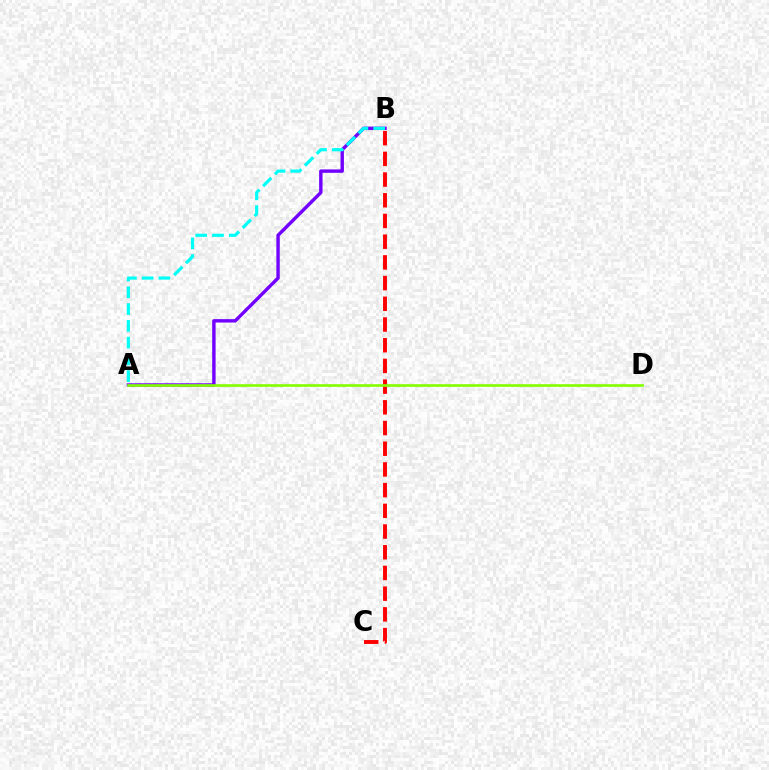{('A', 'B'): [{'color': '#7200ff', 'line_style': 'solid', 'thickness': 2.45}, {'color': '#00fff6', 'line_style': 'dashed', 'thickness': 2.28}], ('B', 'C'): [{'color': '#ff0000', 'line_style': 'dashed', 'thickness': 2.81}], ('A', 'D'): [{'color': '#84ff00', 'line_style': 'solid', 'thickness': 1.91}]}